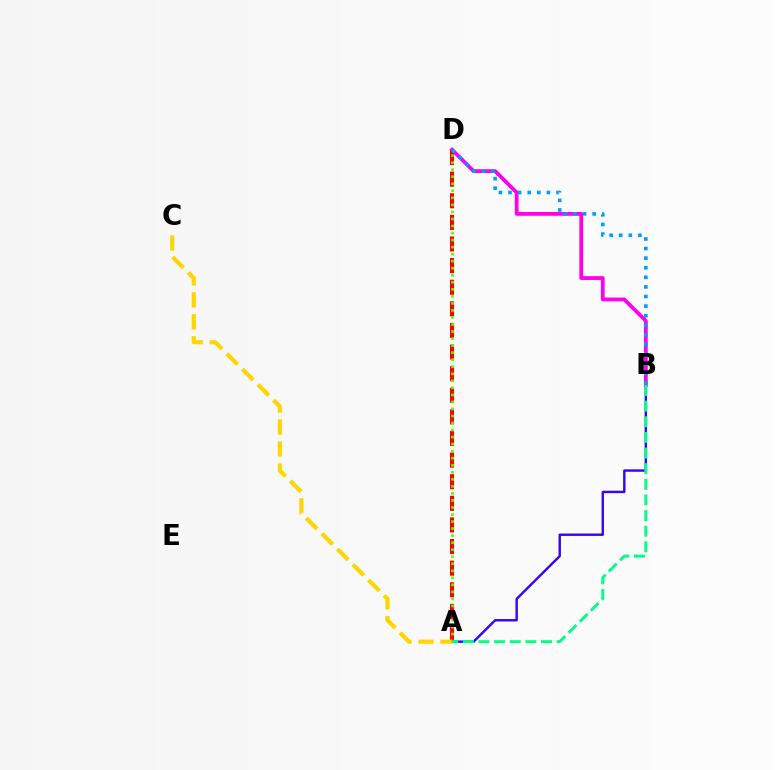{('A', 'B'): [{'color': '#3700ff', 'line_style': 'solid', 'thickness': 1.73}, {'color': '#00ff86', 'line_style': 'dashed', 'thickness': 2.12}], ('B', 'D'): [{'color': '#ff00ed', 'line_style': 'solid', 'thickness': 2.73}, {'color': '#009eff', 'line_style': 'dotted', 'thickness': 2.61}], ('A', 'D'): [{'color': '#ff0000', 'line_style': 'dashed', 'thickness': 2.94}, {'color': '#4fff00', 'line_style': 'dotted', 'thickness': 1.91}], ('A', 'C'): [{'color': '#ffd500', 'line_style': 'dashed', 'thickness': 2.98}]}